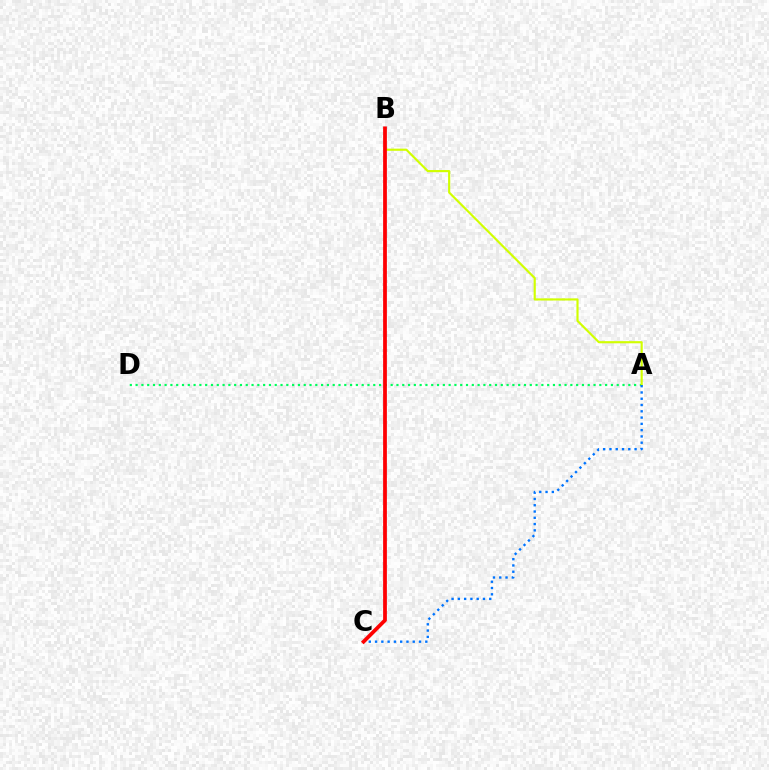{('A', 'D'): [{'color': '#00ff5c', 'line_style': 'dotted', 'thickness': 1.57}], ('B', 'C'): [{'color': '#b900ff', 'line_style': 'solid', 'thickness': 1.69}, {'color': '#ff0000', 'line_style': 'solid', 'thickness': 2.68}], ('A', 'B'): [{'color': '#d1ff00', 'line_style': 'solid', 'thickness': 1.55}], ('A', 'C'): [{'color': '#0074ff', 'line_style': 'dotted', 'thickness': 1.71}]}